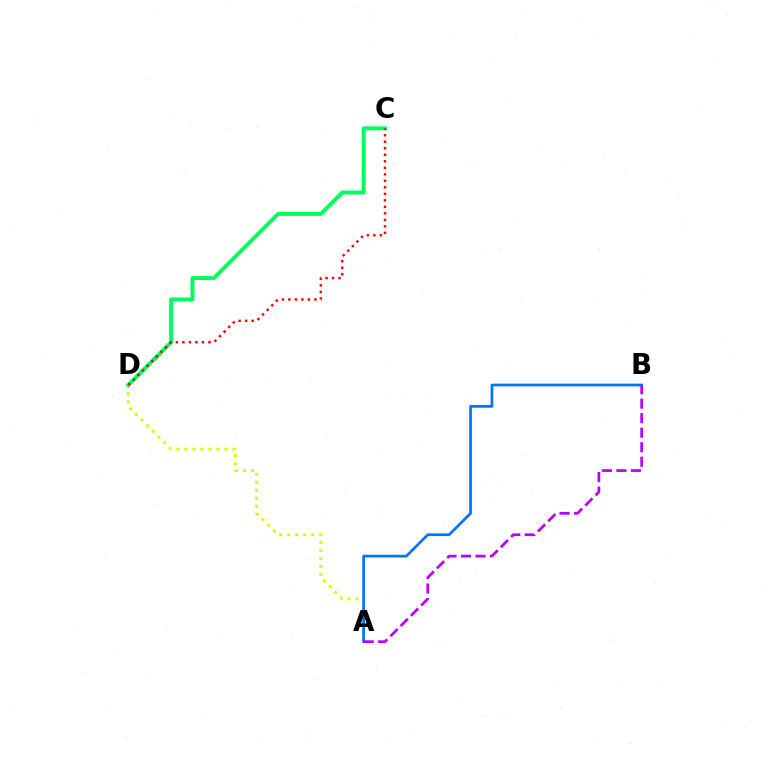{('A', 'D'): [{'color': '#d1ff00', 'line_style': 'dotted', 'thickness': 2.17}], ('A', 'B'): [{'color': '#0074ff', 'line_style': 'solid', 'thickness': 1.94}, {'color': '#b900ff', 'line_style': 'dashed', 'thickness': 1.97}], ('C', 'D'): [{'color': '#00ff5c', 'line_style': 'solid', 'thickness': 2.84}, {'color': '#ff0000', 'line_style': 'dotted', 'thickness': 1.77}]}